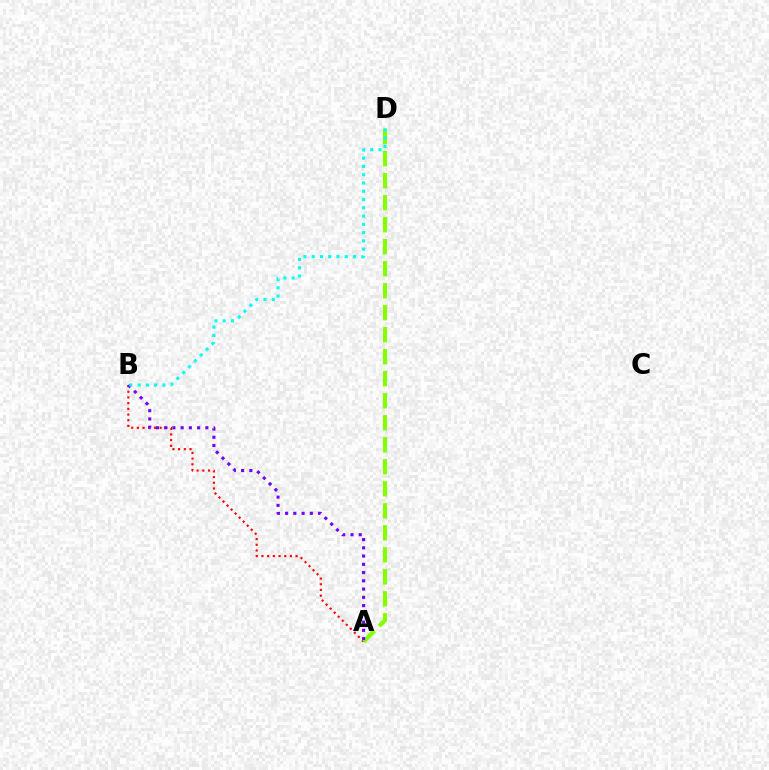{('A', 'B'): [{'color': '#ff0000', 'line_style': 'dotted', 'thickness': 1.55}, {'color': '#7200ff', 'line_style': 'dotted', 'thickness': 2.24}], ('A', 'D'): [{'color': '#84ff00', 'line_style': 'dashed', 'thickness': 2.99}], ('B', 'D'): [{'color': '#00fff6', 'line_style': 'dotted', 'thickness': 2.25}]}